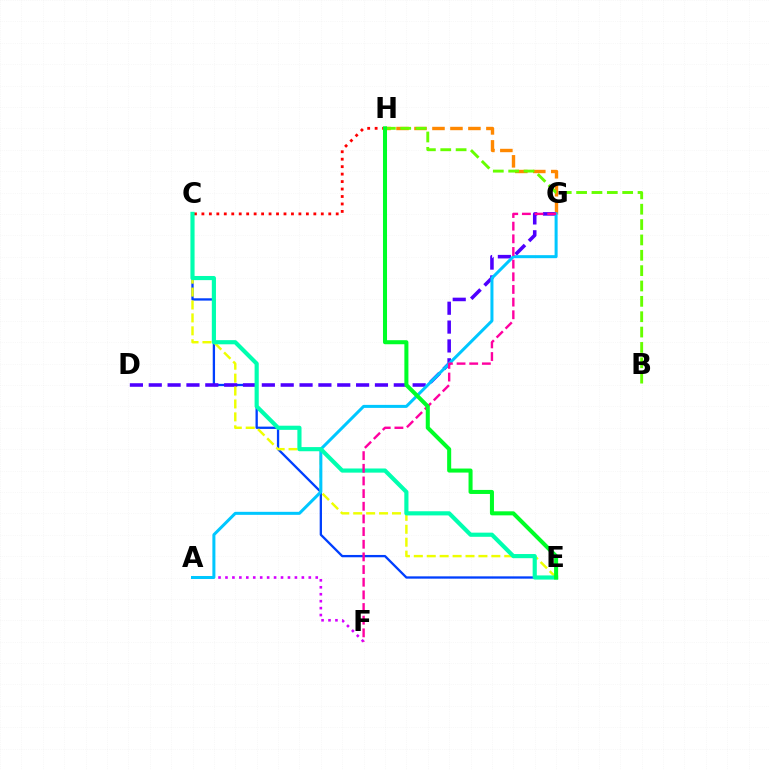{('A', 'F'): [{'color': '#d600ff', 'line_style': 'dotted', 'thickness': 1.89}], ('C', 'E'): [{'color': '#003fff', 'line_style': 'solid', 'thickness': 1.66}, {'color': '#eeff00', 'line_style': 'dashed', 'thickness': 1.76}, {'color': '#00ffaf', 'line_style': 'solid', 'thickness': 2.99}], ('G', 'H'): [{'color': '#ff8800', 'line_style': 'dashed', 'thickness': 2.44}], ('D', 'G'): [{'color': '#4f00ff', 'line_style': 'dashed', 'thickness': 2.56}], ('C', 'H'): [{'color': '#ff0000', 'line_style': 'dotted', 'thickness': 2.03}], ('B', 'H'): [{'color': '#66ff00', 'line_style': 'dashed', 'thickness': 2.09}], ('A', 'G'): [{'color': '#00c7ff', 'line_style': 'solid', 'thickness': 2.17}], ('F', 'G'): [{'color': '#ff00a0', 'line_style': 'dashed', 'thickness': 1.72}], ('E', 'H'): [{'color': '#00ff27', 'line_style': 'solid', 'thickness': 2.91}]}